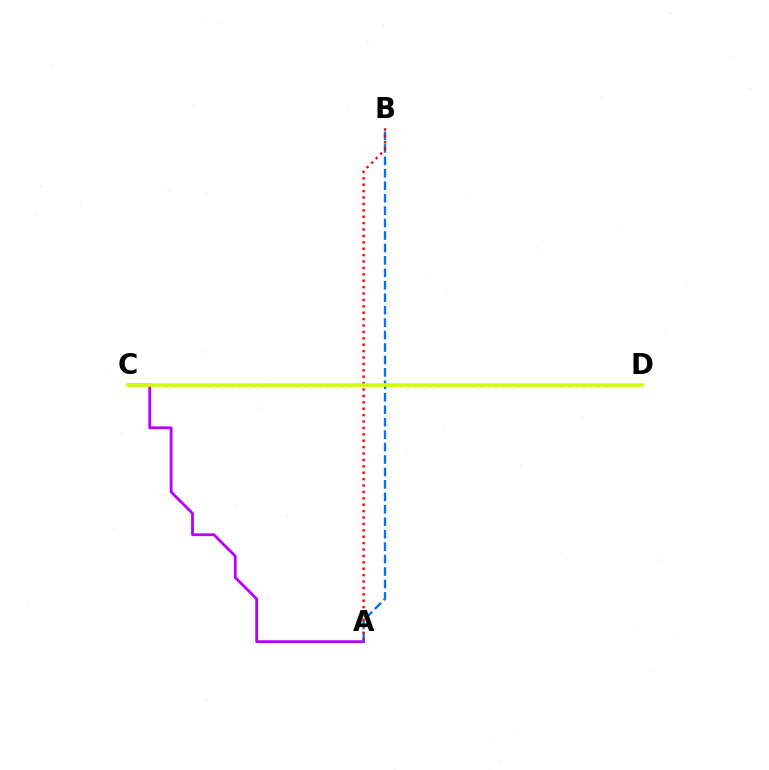{('A', 'C'): [{'color': '#b900ff', 'line_style': 'solid', 'thickness': 2.02}], ('C', 'D'): [{'color': '#00ff5c', 'line_style': 'dotted', 'thickness': 1.99}, {'color': '#d1ff00', 'line_style': 'solid', 'thickness': 2.57}], ('A', 'B'): [{'color': '#0074ff', 'line_style': 'dashed', 'thickness': 1.69}, {'color': '#ff0000', 'line_style': 'dotted', 'thickness': 1.74}]}